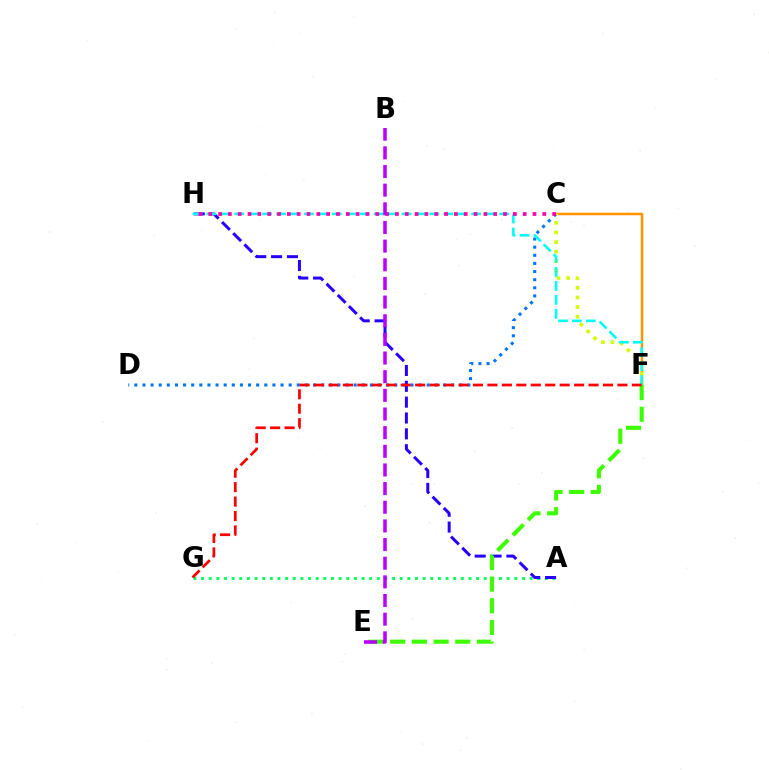{('C', 'D'): [{'color': '#0074ff', 'line_style': 'dotted', 'thickness': 2.21}], ('A', 'G'): [{'color': '#00ff5c', 'line_style': 'dotted', 'thickness': 2.08}], ('C', 'F'): [{'color': '#ff9400', 'line_style': 'solid', 'thickness': 1.78}, {'color': '#d1ff00', 'line_style': 'dotted', 'thickness': 2.61}], ('A', 'H'): [{'color': '#2500ff', 'line_style': 'dashed', 'thickness': 2.15}], ('F', 'H'): [{'color': '#00fff6', 'line_style': 'dashed', 'thickness': 1.89}], ('E', 'F'): [{'color': '#3dff00', 'line_style': 'dashed', 'thickness': 2.95}], ('C', 'H'): [{'color': '#ff00ac', 'line_style': 'dotted', 'thickness': 2.67}], ('F', 'G'): [{'color': '#ff0000', 'line_style': 'dashed', 'thickness': 1.96}], ('B', 'E'): [{'color': '#b900ff', 'line_style': 'dashed', 'thickness': 2.53}]}